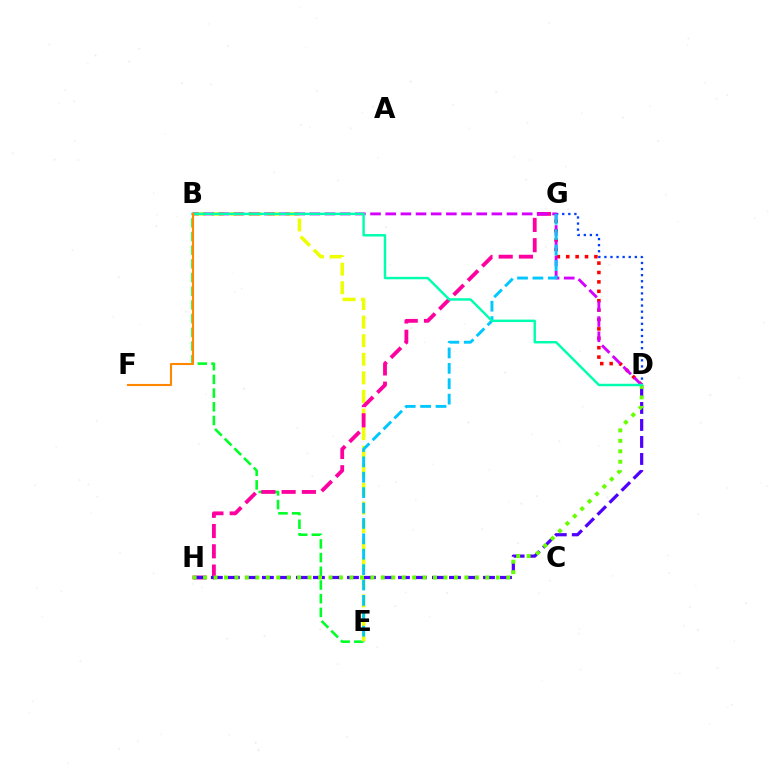{('D', 'G'): [{'color': '#ff0000', 'line_style': 'dotted', 'thickness': 2.55}, {'color': '#003fff', 'line_style': 'dotted', 'thickness': 1.65}], ('B', 'E'): [{'color': '#00ff27', 'line_style': 'dashed', 'thickness': 1.86}, {'color': '#eeff00', 'line_style': 'dashed', 'thickness': 2.53}], ('G', 'H'): [{'color': '#ff00a0', 'line_style': 'dashed', 'thickness': 2.75}], ('B', 'D'): [{'color': '#d600ff', 'line_style': 'dashed', 'thickness': 2.06}, {'color': '#00ffaf', 'line_style': 'solid', 'thickness': 1.77}], ('E', 'G'): [{'color': '#00c7ff', 'line_style': 'dashed', 'thickness': 2.09}], ('D', 'H'): [{'color': '#4f00ff', 'line_style': 'dashed', 'thickness': 2.31}, {'color': '#66ff00', 'line_style': 'dotted', 'thickness': 2.84}], ('B', 'F'): [{'color': '#ff8800', 'line_style': 'solid', 'thickness': 1.51}]}